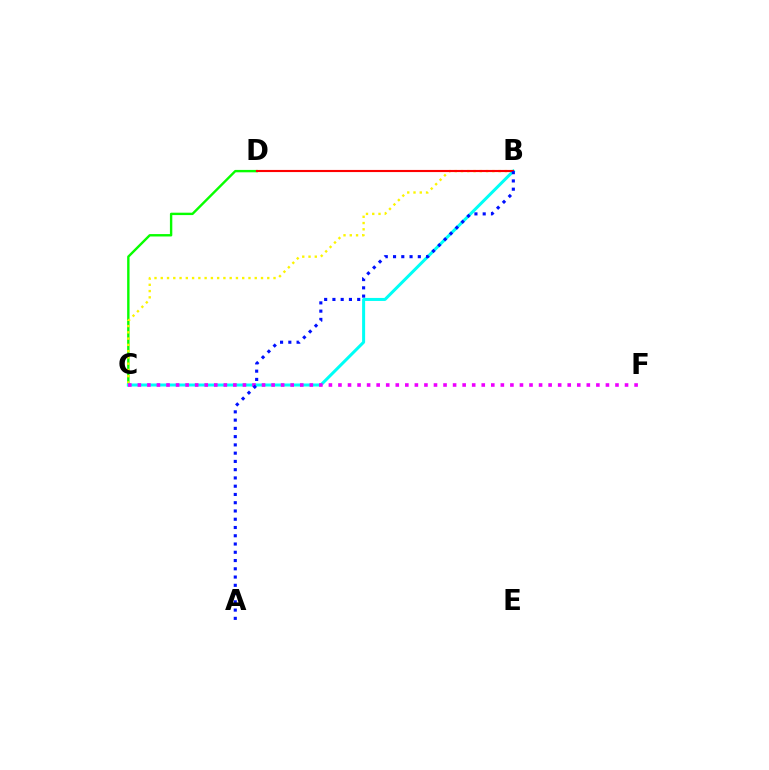{('C', 'D'): [{'color': '#08ff00', 'line_style': 'solid', 'thickness': 1.73}], ('B', 'C'): [{'color': '#fcf500', 'line_style': 'dotted', 'thickness': 1.7}, {'color': '#00fff6', 'line_style': 'solid', 'thickness': 2.17}], ('B', 'D'): [{'color': '#ff0000', 'line_style': 'solid', 'thickness': 1.54}], ('C', 'F'): [{'color': '#ee00ff', 'line_style': 'dotted', 'thickness': 2.6}], ('A', 'B'): [{'color': '#0010ff', 'line_style': 'dotted', 'thickness': 2.24}]}